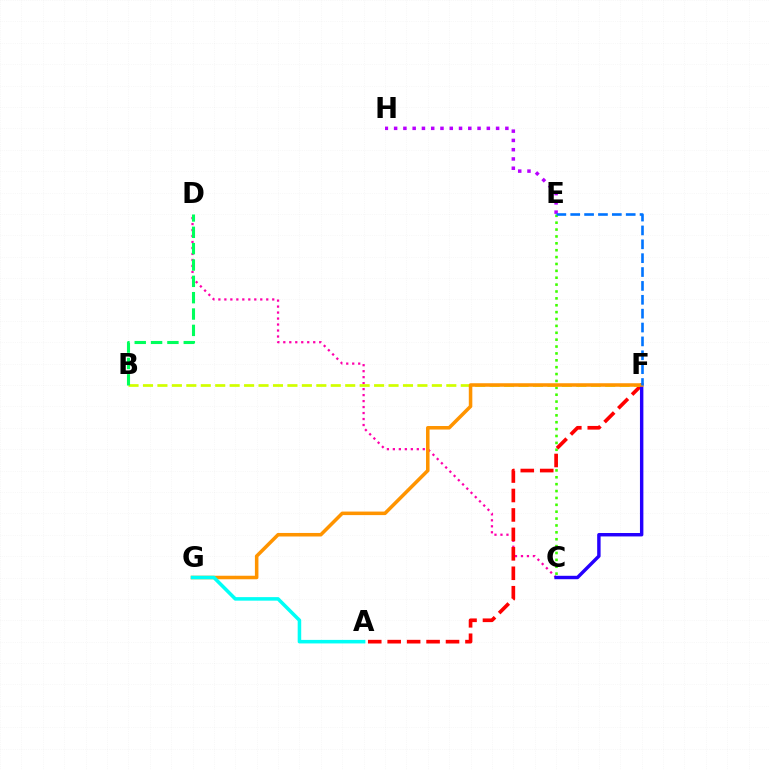{('C', 'D'): [{'color': '#ff00ac', 'line_style': 'dotted', 'thickness': 1.63}], ('E', 'H'): [{'color': '#b900ff', 'line_style': 'dotted', 'thickness': 2.52}], ('C', 'E'): [{'color': '#3dff00', 'line_style': 'dotted', 'thickness': 1.87}], ('A', 'F'): [{'color': '#ff0000', 'line_style': 'dashed', 'thickness': 2.64}], ('B', 'F'): [{'color': '#d1ff00', 'line_style': 'dashed', 'thickness': 1.96}], ('C', 'F'): [{'color': '#2500ff', 'line_style': 'solid', 'thickness': 2.47}], ('F', 'G'): [{'color': '#ff9400', 'line_style': 'solid', 'thickness': 2.54}], ('E', 'F'): [{'color': '#0074ff', 'line_style': 'dashed', 'thickness': 1.88}], ('B', 'D'): [{'color': '#00ff5c', 'line_style': 'dashed', 'thickness': 2.22}], ('A', 'G'): [{'color': '#00fff6', 'line_style': 'solid', 'thickness': 2.55}]}